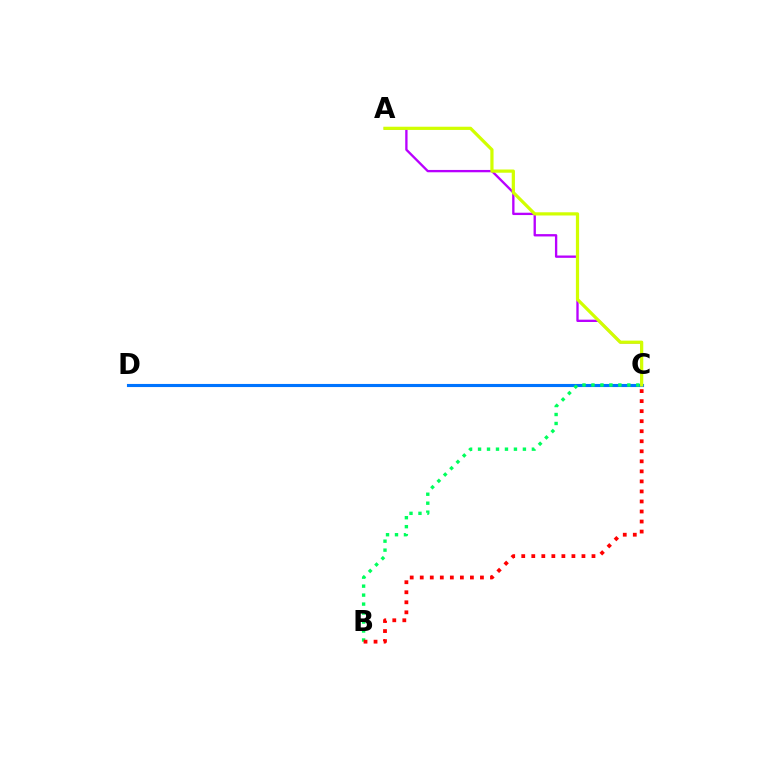{('A', 'C'): [{'color': '#b900ff', 'line_style': 'solid', 'thickness': 1.68}, {'color': '#d1ff00', 'line_style': 'solid', 'thickness': 2.31}], ('C', 'D'): [{'color': '#0074ff', 'line_style': 'solid', 'thickness': 2.23}], ('B', 'C'): [{'color': '#00ff5c', 'line_style': 'dotted', 'thickness': 2.44}, {'color': '#ff0000', 'line_style': 'dotted', 'thickness': 2.73}]}